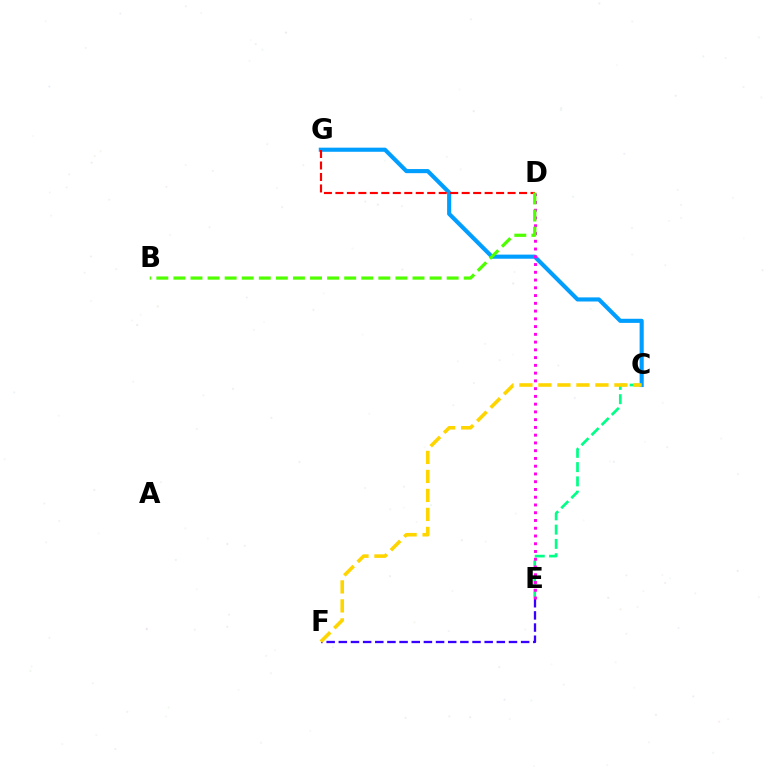{('C', 'G'): [{'color': '#009eff', 'line_style': 'solid', 'thickness': 2.96}], ('E', 'F'): [{'color': '#3700ff', 'line_style': 'dashed', 'thickness': 1.65}], ('C', 'E'): [{'color': '#00ff86', 'line_style': 'dashed', 'thickness': 1.94}], ('D', 'E'): [{'color': '#ff00ed', 'line_style': 'dotted', 'thickness': 2.11}], ('C', 'F'): [{'color': '#ffd500', 'line_style': 'dashed', 'thickness': 2.58}], ('D', 'G'): [{'color': '#ff0000', 'line_style': 'dashed', 'thickness': 1.56}], ('B', 'D'): [{'color': '#4fff00', 'line_style': 'dashed', 'thickness': 2.32}]}